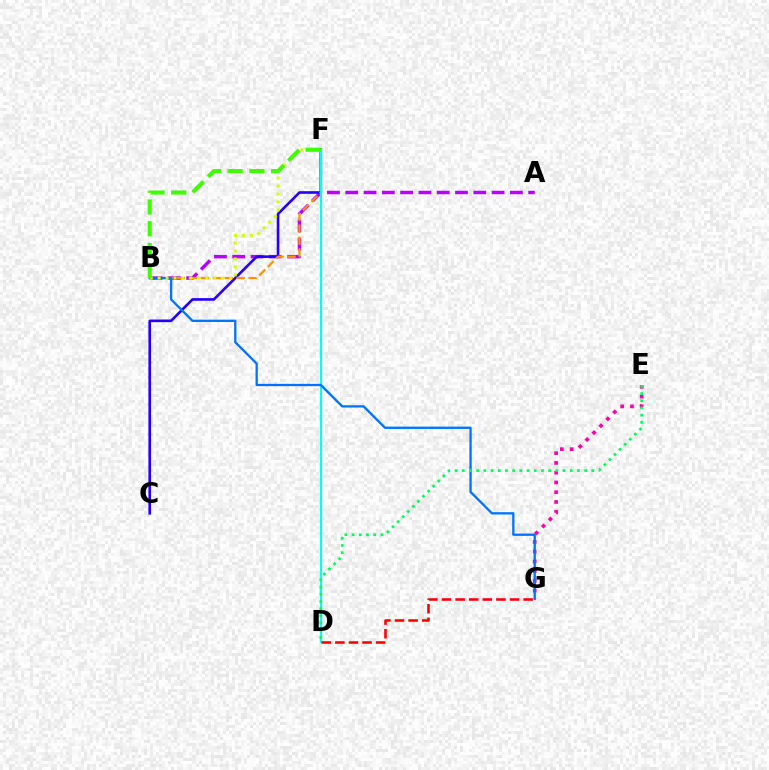{('A', 'B'): [{'color': '#b900ff', 'line_style': 'dashed', 'thickness': 2.49}], ('E', 'G'): [{'color': '#ff00ac', 'line_style': 'dotted', 'thickness': 2.65}], ('C', 'F'): [{'color': '#2500ff', 'line_style': 'solid', 'thickness': 1.9}], ('B', 'F'): [{'color': '#ff9400', 'line_style': 'dashed', 'thickness': 1.62}, {'color': '#d1ff00', 'line_style': 'dotted', 'thickness': 2.16}, {'color': '#3dff00', 'line_style': 'dashed', 'thickness': 2.95}], ('D', 'F'): [{'color': '#00fff6', 'line_style': 'solid', 'thickness': 1.57}], ('B', 'G'): [{'color': '#0074ff', 'line_style': 'solid', 'thickness': 1.66}], ('D', 'E'): [{'color': '#00ff5c', 'line_style': 'dotted', 'thickness': 1.96}], ('D', 'G'): [{'color': '#ff0000', 'line_style': 'dashed', 'thickness': 1.85}]}